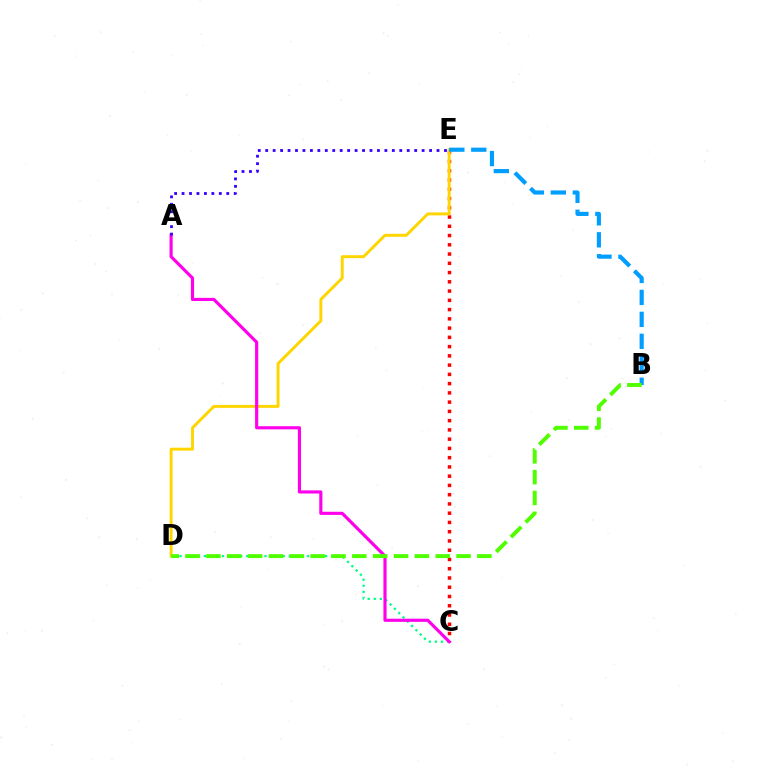{('C', 'E'): [{'color': '#ff0000', 'line_style': 'dotted', 'thickness': 2.51}], ('D', 'E'): [{'color': '#ffd500', 'line_style': 'solid', 'thickness': 2.12}], ('C', 'D'): [{'color': '#00ff86', 'line_style': 'dotted', 'thickness': 1.65}], ('A', 'C'): [{'color': '#ff00ed', 'line_style': 'solid', 'thickness': 2.27}], ('B', 'E'): [{'color': '#009eff', 'line_style': 'dashed', 'thickness': 2.98}], ('A', 'E'): [{'color': '#3700ff', 'line_style': 'dotted', 'thickness': 2.02}], ('B', 'D'): [{'color': '#4fff00', 'line_style': 'dashed', 'thickness': 2.83}]}